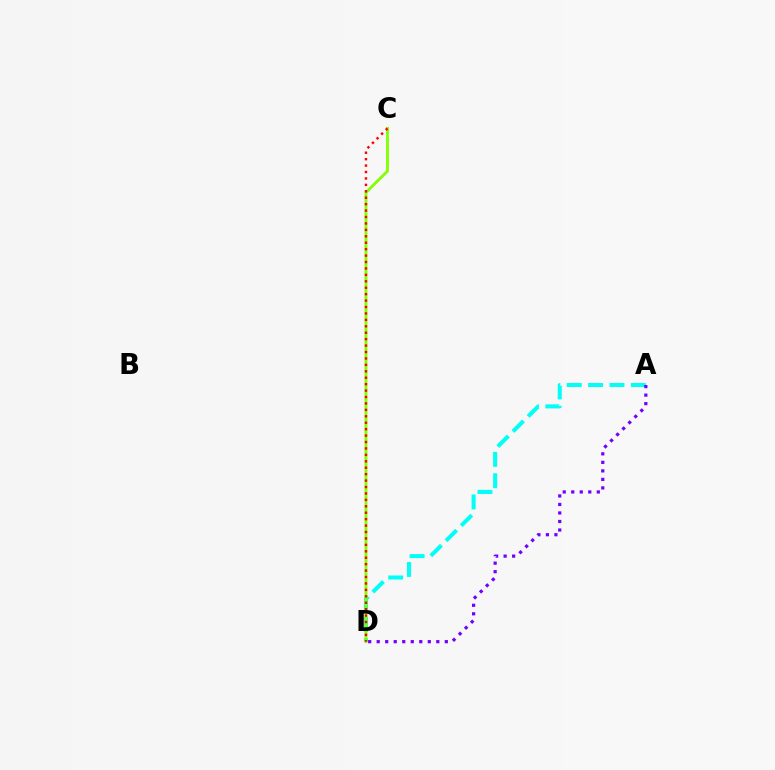{('A', 'D'): [{'color': '#00fff6', 'line_style': 'dashed', 'thickness': 2.9}, {'color': '#7200ff', 'line_style': 'dotted', 'thickness': 2.31}], ('C', 'D'): [{'color': '#84ff00', 'line_style': 'solid', 'thickness': 2.04}, {'color': '#ff0000', 'line_style': 'dotted', 'thickness': 1.75}]}